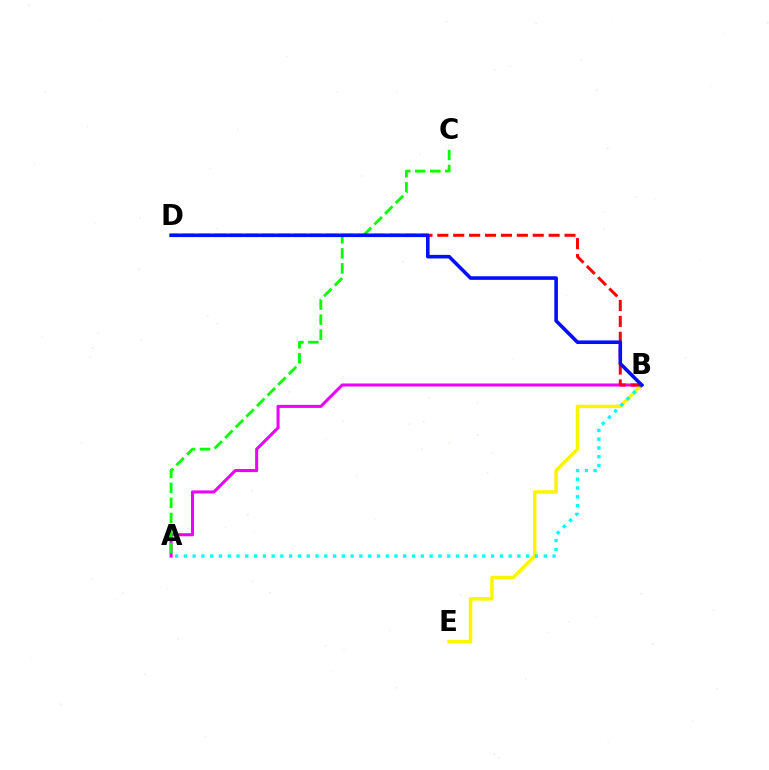{('A', 'B'): [{'color': '#ee00ff', 'line_style': 'solid', 'thickness': 2.2}, {'color': '#00fff6', 'line_style': 'dotted', 'thickness': 2.39}], ('B', 'E'): [{'color': '#fcf500', 'line_style': 'solid', 'thickness': 2.49}], ('A', 'C'): [{'color': '#08ff00', 'line_style': 'dashed', 'thickness': 2.04}], ('B', 'D'): [{'color': '#ff0000', 'line_style': 'dashed', 'thickness': 2.16}, {'color': '#0010ff', 'line_style': 'solid', 'thickness': 2.59}]}